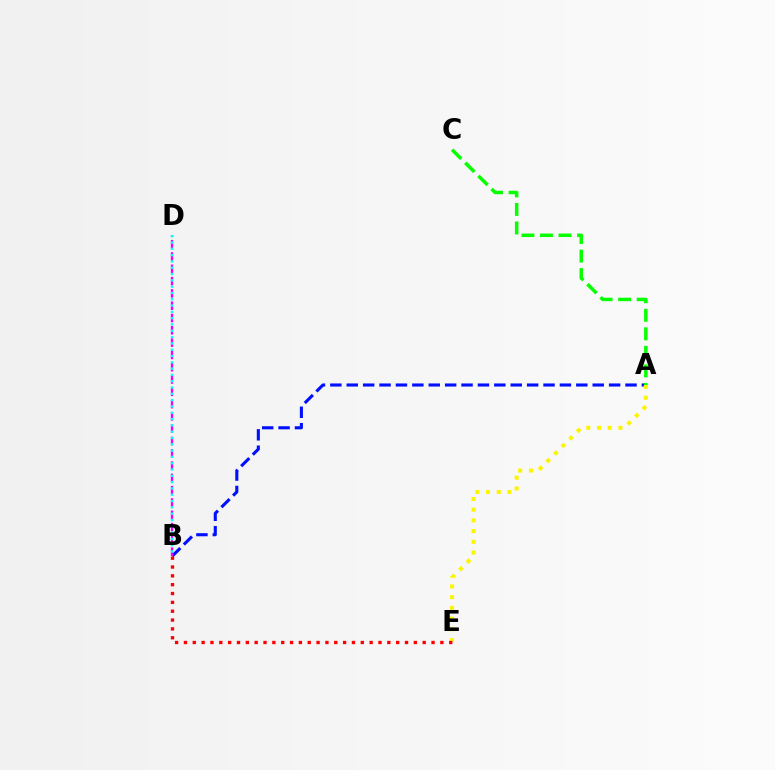{('A', 'B'): [{'color': '#0010ff', 'line_style': 'dashed', 'thickness': 2.23}], ('A', 'E'): [{'color': '#fcf500', 'line_style': 'dotted', 'thickness': 2.91}], ('B', 'D'): [{'color': '#ee00ff', 'line_style': 'dashed', 'thickness': 1.67}, {'color': '#00fff6', 'line_style': 'dotted', 'thickness': 1.71}], ('A', 'C'): [{'color': '#08ff00', 'line_style': 'dashed', 'thickness': 2.52}], ('B', 'E'): [{'color': '#ff0000', 'line_style': 'dotted', 'thickness': 2.4}]}